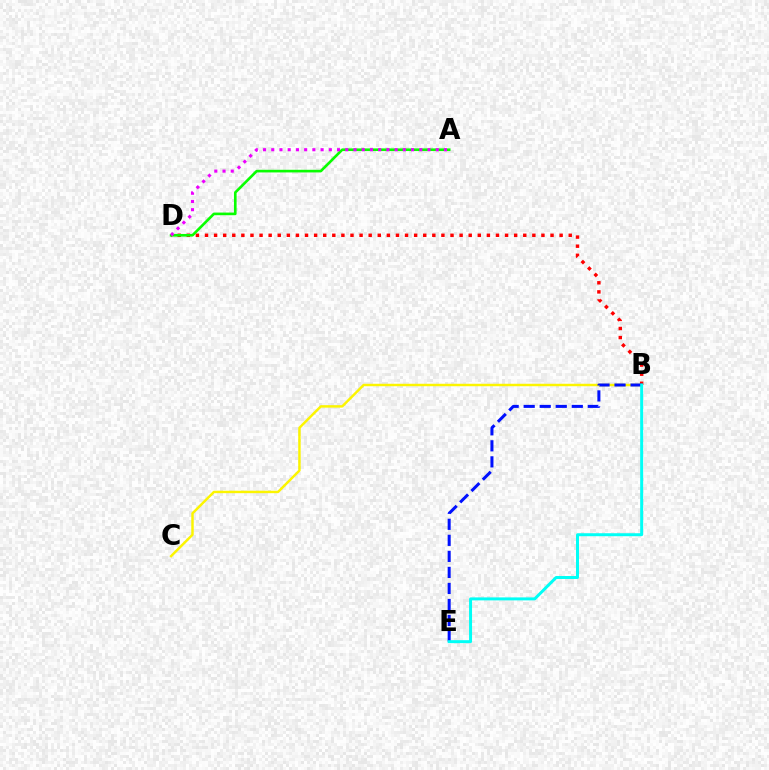{('B', 'C'): [{'color': '#fcf500', 'line_style': 'solid', 'thickness': 1.77}], ('B', 'D'): [{'color': '#ff0000', 'line_style': 'dotted', 'thickness': 2.47}], ('B', 'E'): [{'color': '#0010ff', 'line_style': 'dashed', 'thickness': 2.18}, {'color': '#00fff6', 'line_style': 'solid', 'thickness': 2.14}], ('A', 'D'): [{'color': '#08ff00', 'line_style': 'solid', 'thickness': 1.9}, {'color': '#ee00ff', 'line_style': 'dotted', 'thickness': 2.23}]}